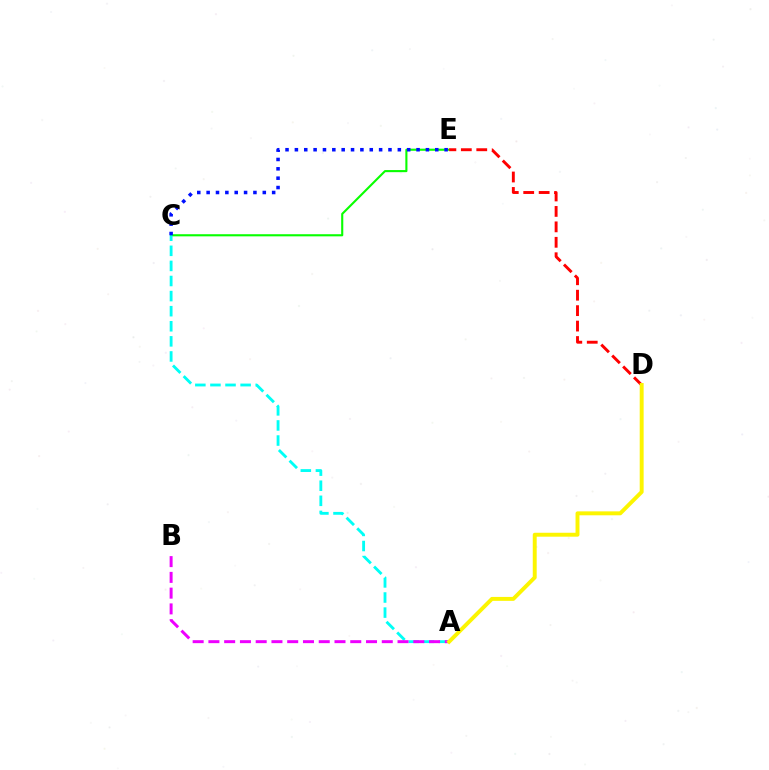{('C', 'E'): [{'color': '#08ff00', 'line_style': 'solid', 'thickness': 1.52}, {'color': '#0010ff', 'line_style': 'dotted', 'thickness': 2.54}], ('A', 'C'): [{'color': '#00fff6', 'line_style': 'dashed', 'thickness': 2.05}], ('D', 'E'): [{'color': '#ff0000', 'line_style': 'dashed', 'thickness': 2.1}], ('A', 'B'): [{'color': '#ee00ff', 'line_style': 'dashed', 'thickness': 2.14}], ('A', 'D'): [{'color': '#fcf500', 'line_style': 'solid', 'thickness': 2.83}]}